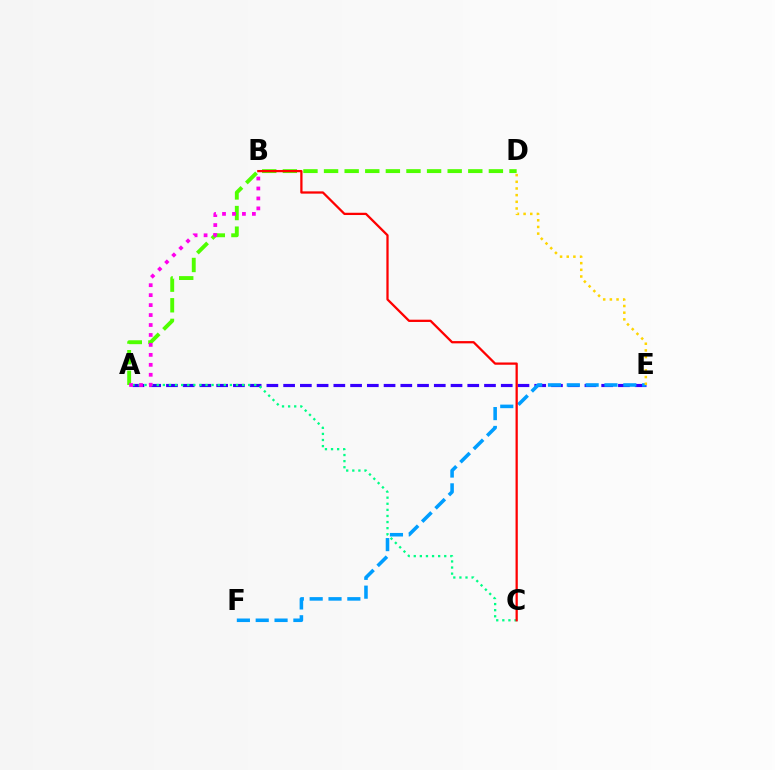{('A', 'E'): [{'color': '#3700ff', 'line_style': 'dashed', 'thickness': 2.27}], ('A', 'C'): [{'color': '#00ff86', 'line_style': 'dotted', 'thickness': 1.66}], ('E', 'F'): [{'color': '#009eff', 'line_style': 'dashed', 'thickness': 2.56}], ('A', 'D'): [{'color': '#4fff00', 'line_style': 'dashed', 'thickness': 2.8}], ('A', 'B'): [{'color': '#ff00ed', 'line_style': 'dotted', 'thickness': 2.7}], ('D', 'E'): [{'color': '#ffd500', 'line_style': 'dotted', 'thickness': 1.81}], ('B', 'C'): [{'color': '#ff0000', 'line_style': 'solid', 'thickness': 1.63}]}